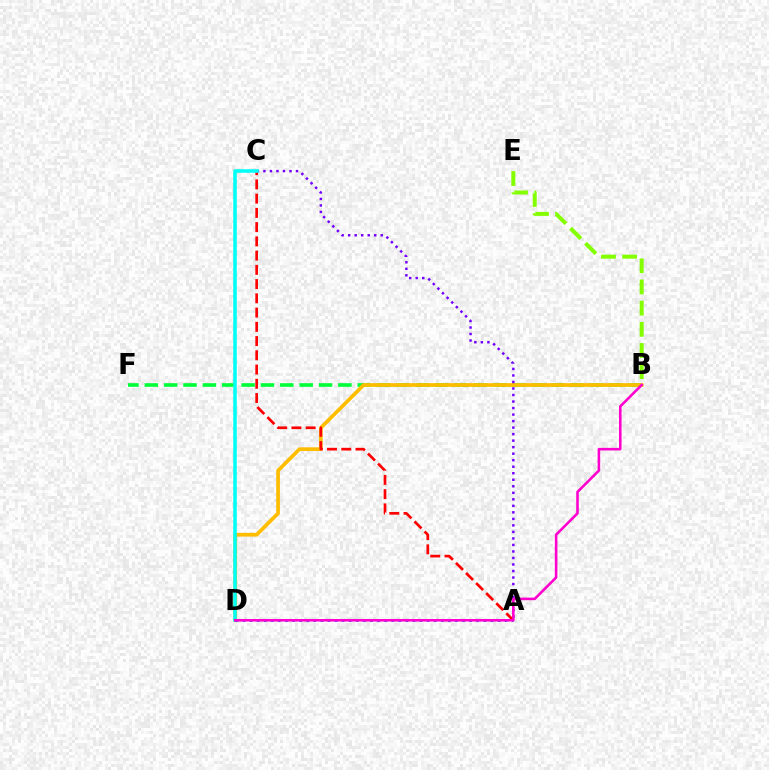{('B', 'F'): [{'color': '#00ff39', 'line_style': 'dashed', 'thickness': 2.63}], ('B', 'D'): [{'color': '#ffbd00', 'line_style': 'solid', 'thickness': 2.66}, {'color': '#ff00cf', 'line_style': 'solid', 'thickness': 1.86}], ('A', 'C'): [{'color': '#7200ff', 'line_style': 'dotted', 'thickness': 1.77}, {'color': '#ff0000', 'line_style': 'dashed', 'thickness': 1.93}], ('C', 'D'): [{'color': '#00fff6', 'line_style': 'solid', 'thickness': 2.56}], ('A', 'D'): [{'color': '#004bff', 'line_style': 'dotted', 'thickness': 1.92}], ('B', 'E'): [{'color': '#84ff00', 'line_style': 'dashed', 'thickness': 2.88}]}